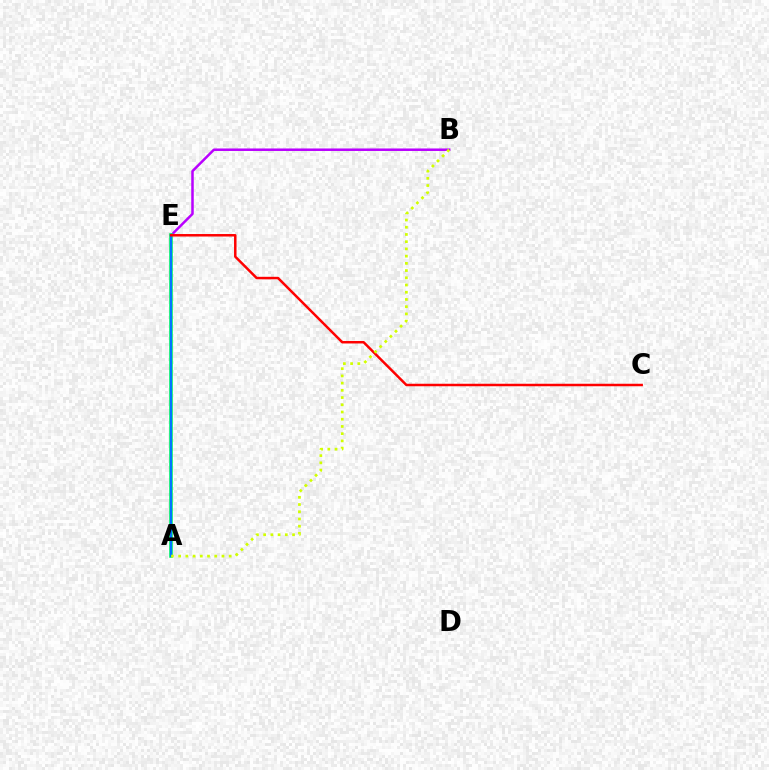{('B', 'E'): [{'color': '#b900ff', 'line_style': 'solid', 'thickness': 1.81}], ('A', 'E'): [{'color': '#00ff5c', 'line_style': 'solid', 'thickness': 2.58}, {'color': '#0074ff', 'line_style': 'solid', 'thickness': 1.59}], ('C', 'E'): [{'color': '#ff0000', 'line_style': 'solid', 'thickness': 1.8}], ('A', 'B'): [{'color': '#d1ff00', 'line_style': 'dotted', 'thickness': 1.96}]}